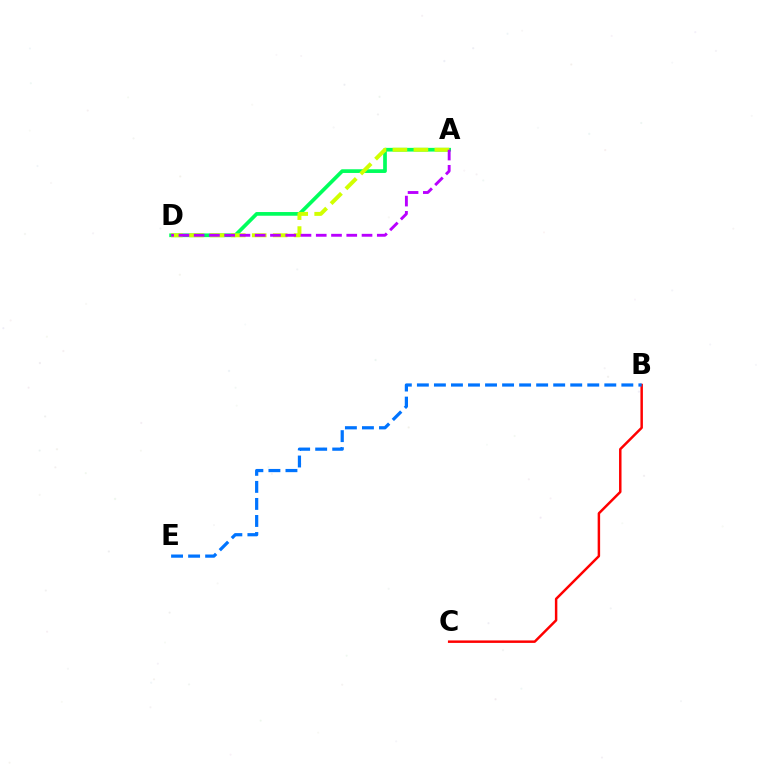{('A', 'D'): [{'color': '#00ff5c', 'line_style': 'solid', 'thickness': 2.66}, {'color': '#d1ff00', 'line_style': 'dashed', 'thickness': 2.85}, {'color': '#b900ff', 'line_style': 'dashed', 'thickness': 2.07}], ('B', 'C'): [{'color': '#ff0000', 'line_style': 'solid', 'thickness': 1.78}], ('B', 'E'): [{'color': '#0074ff', 'line_style': 'dashed', 'thickness': 2.31}]}